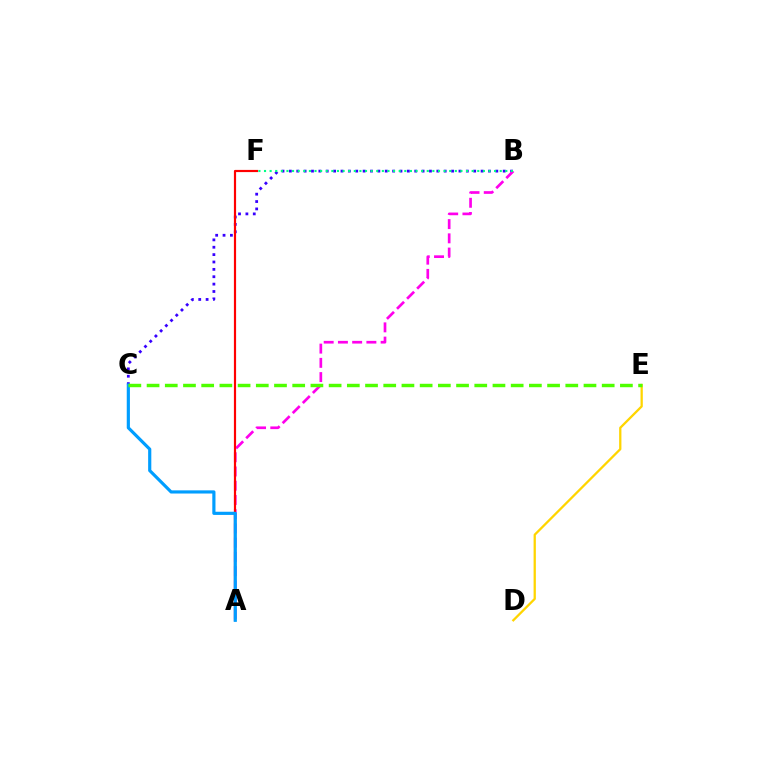{('B', 'C'): [{'color': '#3700ff', 'line_style': 'dotted', 'thickness': 2.0}], ('A', 'B'): [{'color': '#ff00ed', 'line_style': 'dashed', 'thickness': 1.93}], ('D', 'E'): [{'color': '#ffd500', 'line_style': 'solid', 'thickness': 1.64}], ('A', 'F'): [{'color': '#ff0000', 'line_style': 'solid', 'thickness': 1.58}], ('B', 'F'): [{'color': '#00ff86', 'line_style': 'dotted', 'thickness': 1.52}], ('A', 'C'): [{'color': '#009eff', 'line_style': 'solid', 'thickness': 2.28}], ('C', 'E'): [{'color': '#4fff00', 'line_style': 'dashed', 'thickness': 2.47}]}